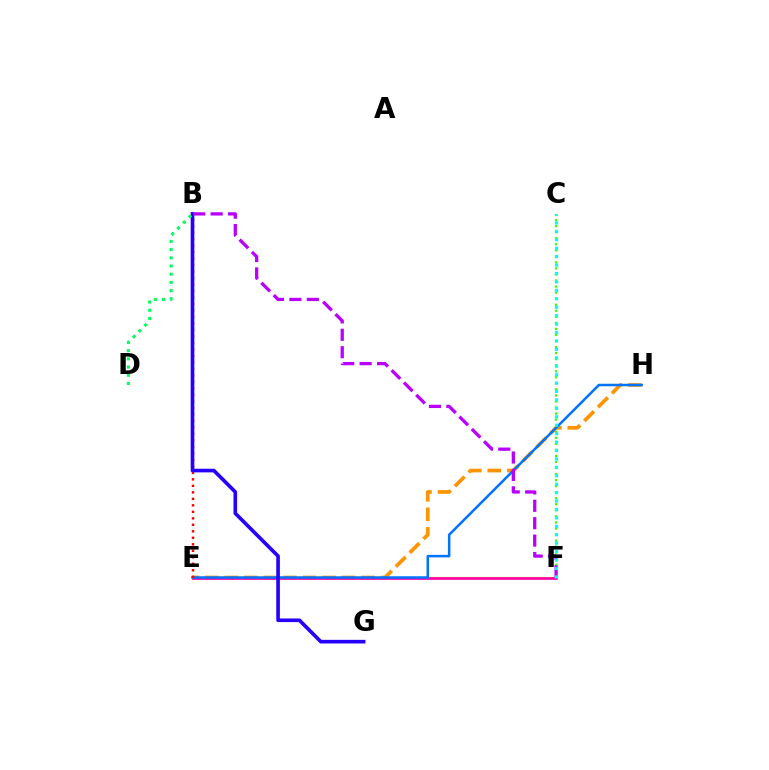{('E', 'F'): [{'color': '#d1ff00', 'line_style': 'solid', 'thickness': 1.56}, {'color': '#ff00ac', 'line_style': 'solid', 'thickness': 1.95}], ('E', 'H'): [{'color': '#ff9400', 'line_style': 'dashed', 'thickness': 2.66}, {'color': '#0074ff', 'line_style': 'solid', 'thickness': 1.81}], ('B', 'E'): [{'color': '#ff0000', 'line_style': 'dotted', 'thickness': 1.76}], ('C', 'F'): [{'color': '#3dff00', 'line_style': 'dotted', 'thickness': 1.64}, {'color': '#00fff6', 'line_style': 'dotted', 'thickness': 2.29}], ('B', 'G'): [{'color': '#2500ff', 'line_style': 'solid', 'thickness': 2.62}], ('B', 'F'): [{'color': '#b900ff', 'line_style': 'dashed', 'thickness': 2.36}], ('B', 'D'): [{'color': '#00ff5c', 'line_style': 'dotted', 'thickness': 2.23}]}